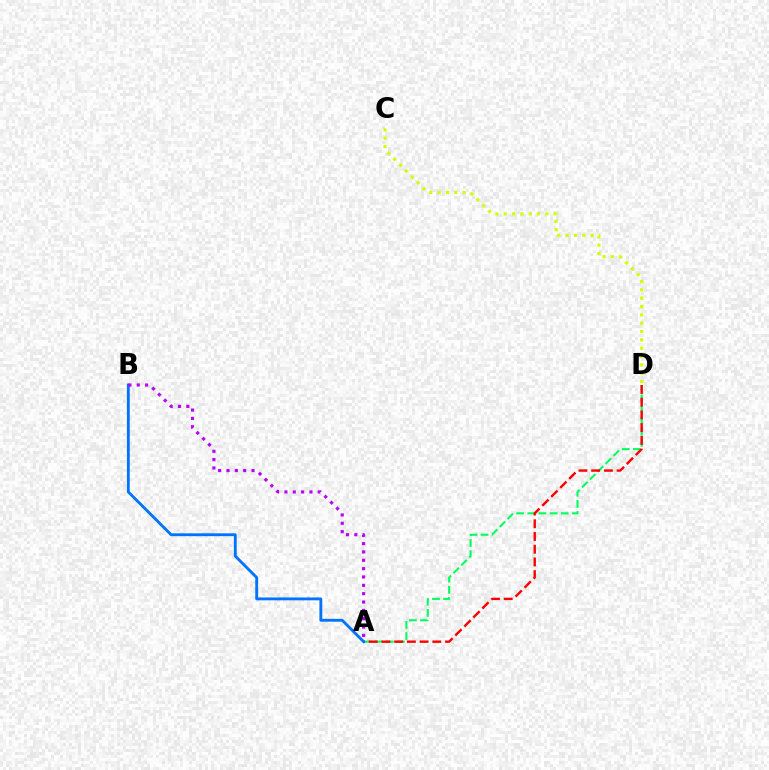{('A', 'D'): [{'color': '#00ff5c', 'line_style': 'dashed', 'thickness': 1.51}, {'color': '#ff0000', 'line_style': 'dashed', 'thickness': 1.73}], ('C', 'D'): [{'color': '#d1ff00', 'line_style': 'dotted', 'thickness': 2.26}], ('A', 'B'): [{'color': '#0074ff', 'line_style': 'solid', 'thickness': 2.05}, {'color': '#b900ff', 'line_style': 'dotted', 'thickness': 2.27}]}